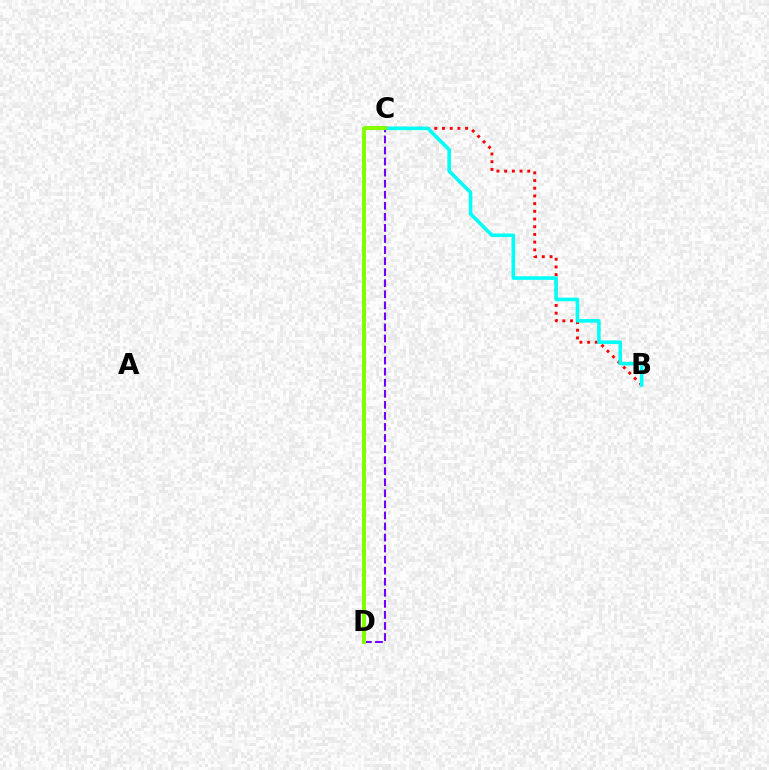{('C', 'D'): [{'color': '#7200ff', 'line_style': 'dashed', 'thickness': 1.5}, {'color': '#84ff00', 'line_style': 'solid', 'thickness': 2.86}], ('B', 'C'): [{'color': '#ff0000', 'line_style': 'dotted', 'thickness': 2.09}, {'color': '#00fff6', 'line_style': 'solid', 'thickness': 2.59}]}